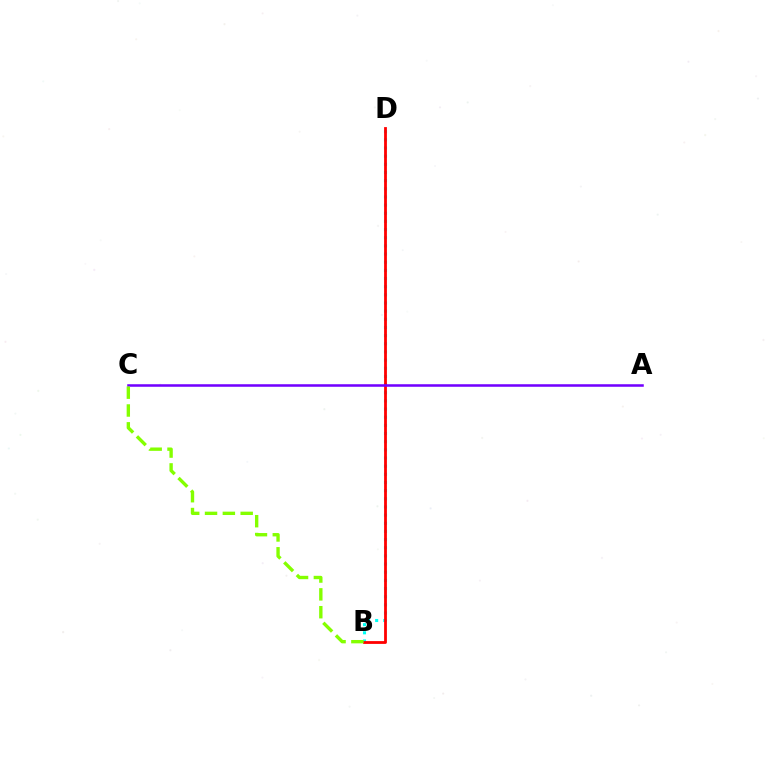{('B', 'D'): [{'color': '#00fff6', 'line_style': 'dotted', 'thickness': 2.22}, {'color': '#ff0000', 'line_style': 'solid', 'thickness': 2.02}], ('A', 'C'): [{'color': '#7200ff', 'line_style': 'solid', 'thickness': 1.83}], ('B', 'C'): [{'color': '#84ff00', 'line_style': 'dashed', 'thickness': 2.42}]}